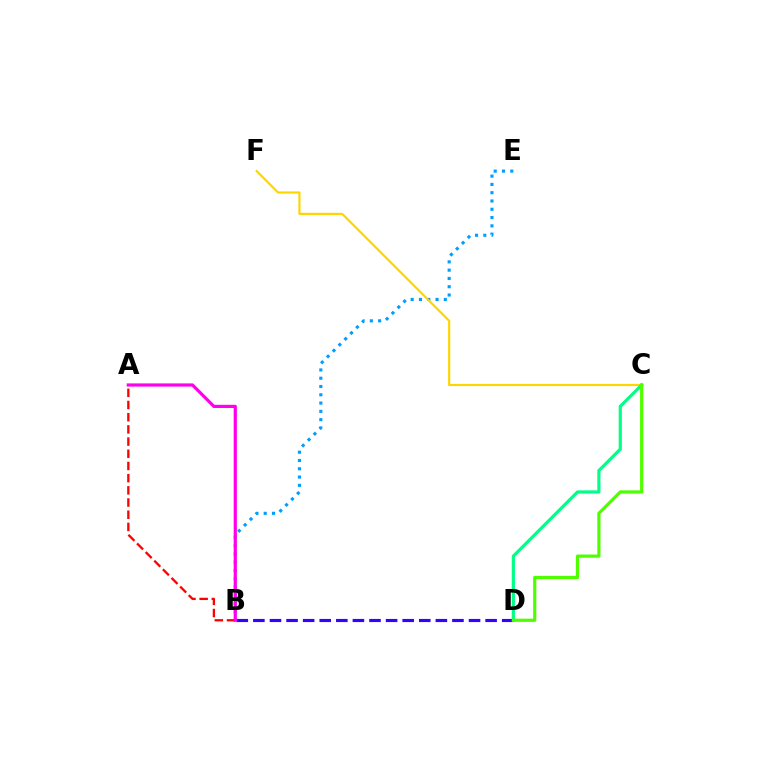{('B', 'E'): [{'color': '#009eff', 'line_style': 'dotted', 'thickness': 2.25}], ('A', 'B'): [{'color': '#ff0000', 'line_style': 'dashed', 'thickness': 1.66}, {'color': '#ff00ed', 'line_style': 'solid', 'thickness': 2.31}], ('C', 'F'): [{'color': '#ffd500', 'line_style': 'solid', 'thickness': 1.57}], ('C', 'D'): [{'color': '#00ff86', 'line_style': 'solid', 'thickness': 2.27}, {'color': '#4fff00', 'line_style': 'solid', 'thickness': 2.31}], ('B', 'D'): [{'color': '#3700ff', 'line_style': 'dashed', 'thickness': 2.25}]}